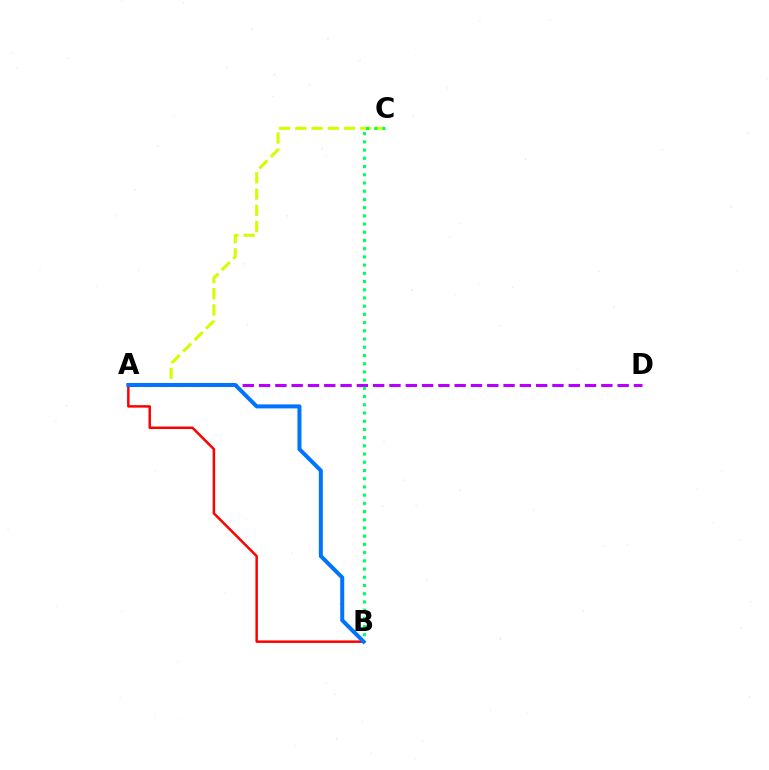{('A', 'C'): [{'color': '#d1ff00', 'line_style': 'dashed', 'thickness': 2.21}], ('A', 'D'): [{'color': '#b900ff', 'line_style': 'dashed', 'thickness': 2.21}], ('A', 'B'): [{'color': '#ff0000', 'line_style': 'solid', 'thickness': 1.79}, {'color': '#0074ff', 'line_style': 'solid', 'thickness': 2.88}], ('B', 'C'): [{'color': '#00ff5c', 'line_style': 'dotted', 'thickness': 2.23}]}